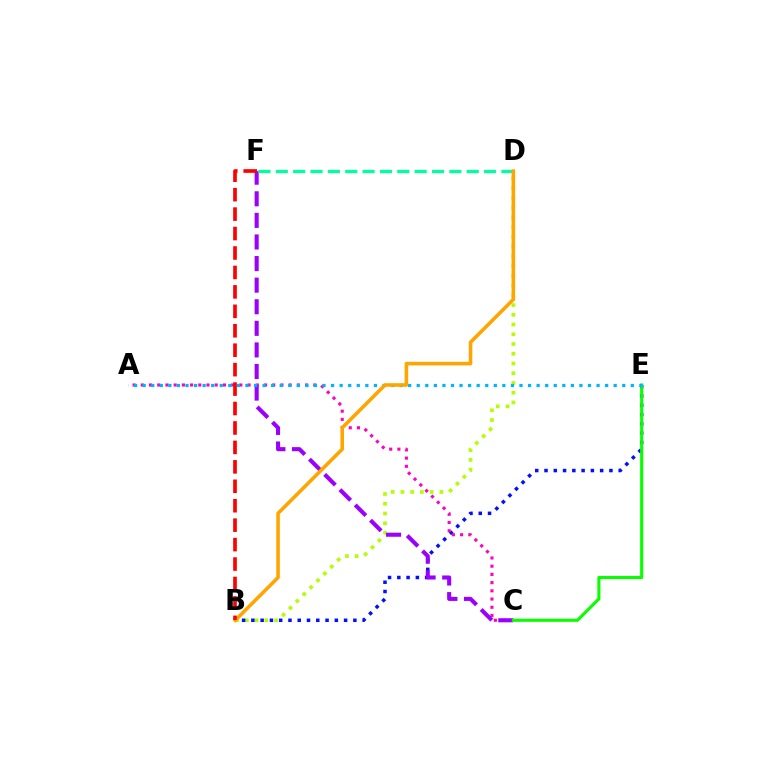{('B', 'D'): [{'color': '#b3ff00', 'line_style': 'dotted', 'thickness': 2.65}, {'color': '#ffa500', 'line_style': 'solid', 'thickness': 2.57}], ('B', 'E'): [{'color': '#0010ff', 'line_style': 'dotted', 'thickness': 2.52}], ('A', 'C'): [{'color': '#ff00bd', 'line_style': 'dotted', 'thickness': 2.23}], ('C', 'F'): [{'color': '#9b00ff', 'line_style': 'dashed', 'thickness': 2.93}], ('C', 'E'): [{'color': '#08ff00', 'line_style': 'solid', 'thickness': 2.23}], ('A', 'E'): [{'color': '#00b5ff', 'line_style': 'dotted', 'thickness': 2.33}], ('D', 'F'): [{'color': '#00ff9d', 'line_style': 'dashed', 'thickness': 2.36}], ('B', 'F'): [{'color': '#ff0000', 'line_style': 'dashed', 'thickness': 2.64}]}